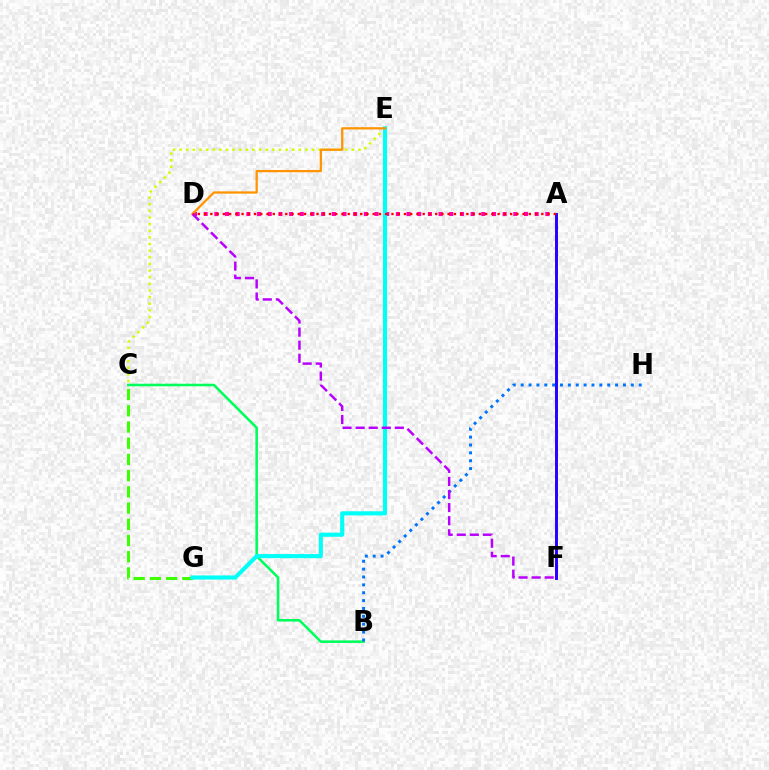{('B', 'C'): [{'color': '#00ff5c', 'line_style': 'solid', 'thickness': 1.85}], ('A', 'D'): [{'color': '#ff00ac', 'line_style': 'dotted', 'thickness': 2.9}, {'color': '#ff0000', 'line_style': 'dotted', 'thickness': 1.7}], ('C', 'G'): [{'color': '#3dff00', 'line_style': 'dashed', 'thickness': 2.2}], ('C', 'E'): [{'color': '#d1ff00', 'line_style': 'dotted', 'thickness': 1.8}], ('A', 'F'): [{'color': '#2500ff', 'line_style': 'solid', 'thickness': 2.11}], ('B', 'H'): [{'color': '#0074ff', 'line_style': 'dotted', 'thickness': 2.14}], ('E', 'G'): [{'color': '#00fff6', 'line_style': 'solid', 'thickness': 2.96}], ('D', 'E'): [{'color': '#ff9400', 'line_style': 'solid', 'thickness': 1.63}], ('D', 'F'): [{'color': '#b900ff', 'line_style': 'dashed', 'thickness': 1.78}]}